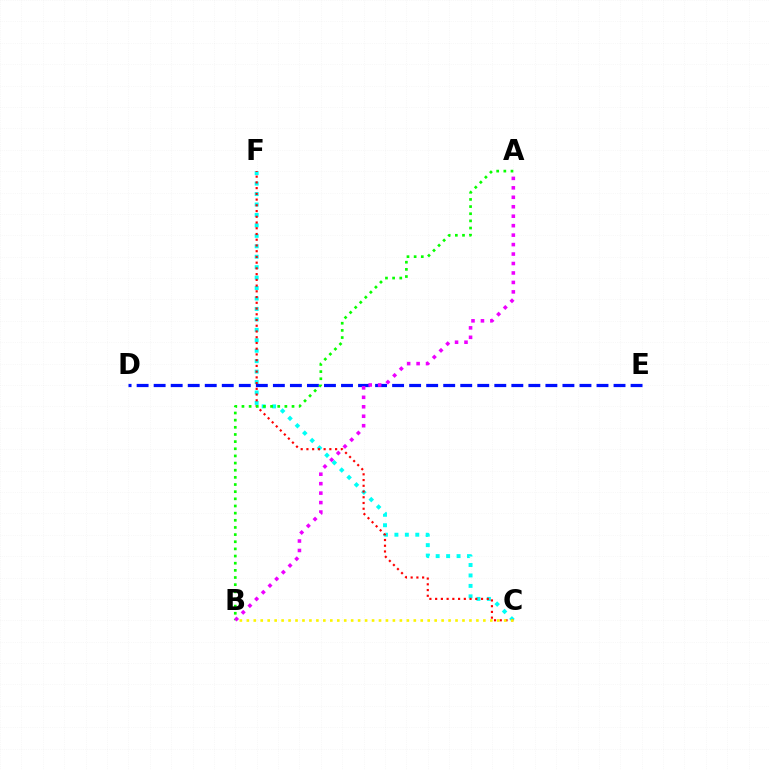{('C', 'F'): [{'color': '#00fff6', 'line_style': 'dotted', 'thickness': 2.84}, {'color': '#ff0000', 'line_style': 'dotted', 'thickness': 1.56}], ('D', 'E'): [{'color': '#0010ff', 'line_style': 'dashed', 'thickness': 2.31}], ('A', 'B'): [{'color': '#08ff00', 'line_style': 'dotted', 'thickness': 1.94}, {'color': '#ee00ff', 'line_style': 'dotted', 'thickness': 2.57}], ('B', 'C'): [{'color': '#fcf500', 'line_style': 'dotted', 'thickness': 1.89}]}